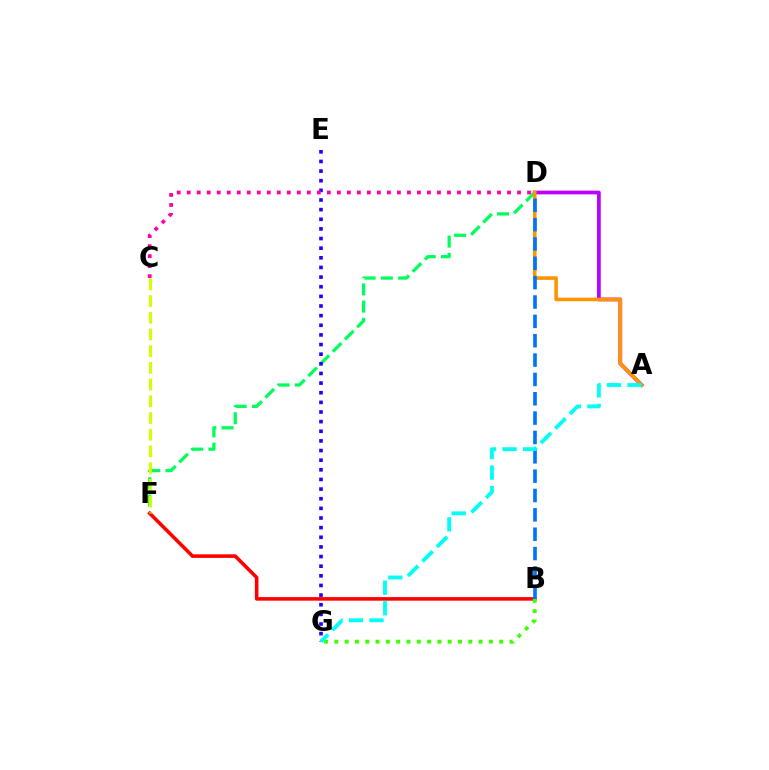{('A', 'D'): [{'color': '#b900ff', 'line_style': 'solid', 'thickness': 2.68}, {'color': '#ff9400', 'line_style': 'solid', 'thickness': 2.6}], ('D', 'F'): [{'color': '#00ff5c', 'line_style': 'dashed', 'thickness': 2.34}], ('B', 'F'): [{'color': '#ff0000', 'line_style': 'solid', 'thickness': 2.57}], ('E', 'G'): [{'color': '#2500ff', 'line_style': 'dotted', 'thickness': 2.62}], ('B', 'G'): [{'color': '#3dff00', 'line_style': 'dotted', 'thickness': 2.8}], ('C', 'D'): [{'color': '#ff00ac', 'line_style': 'dotted', 'thickness': 2.72}], ('B', 'D'): [{'color': '#0074ff', 'line_style': 'dashed', 'thickness': 2.63}], ('A', 'G'): [{'color': '#00fff6', 'line_style': 'dashed', 'thickness': 2.79}], ('C', 'F'): [{'color': '#d1ff00', 'line_style': 'dashed', 'thickness': 2.27}]}